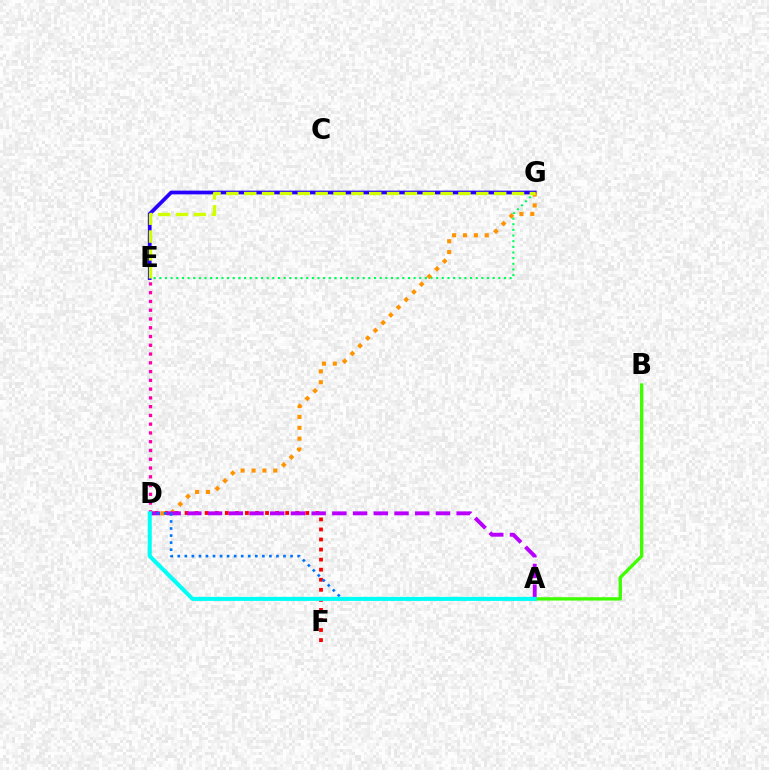{('E', 'G'): [{'color': '#00ff5c', 'line_style': 'dotted', 'thickness': 1.54}, {'color': '#2500ff', 'line_style': 'solid', 'thickness': 2.69}, {'color': '#d1ff00', 'line_style': 'dashed', 'thickness': 2.43}], ('D', 'F'): [{'color': '#ff0000', 'line_style': 'dotted', 'thickness': 2.73}], ('D', 'E'): [{'color': '#ff00ac', 'line_style': 'dotted', 'thickness': 2.38}], ('D', 'G'): [{'color': '#ff9400', 'line_style': 'dotted', 'thickness': 2.96}], ('A', 'D'): [{'color': '#b900ff', 'line_style': 'dashed', 'thickness': 2.81}, {'color': '#0074ff', 'line_style': 'dotted', 'thickness': 1.92}, {'color': '#00fff6', 'line_style': 'solid', 'thickness': 2.92}], ('A', 'B'): [{'color': '#3dff00', 'line_style': 'solid', 'thickness': 2.4}]}